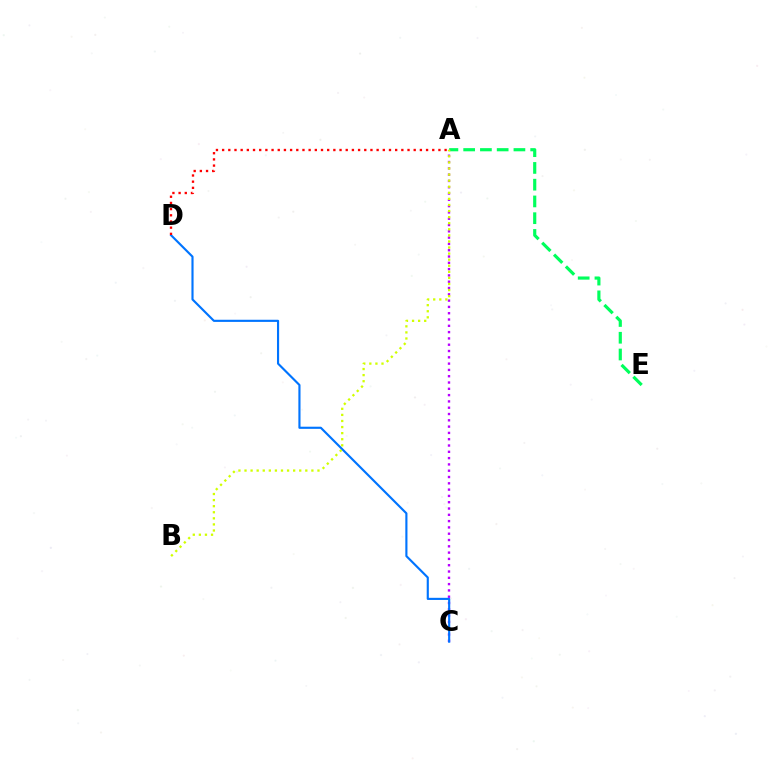{('A', 'E'): [{'color': '#00ff5c', 'line_style': 'dashed', 'thickness': 2.28}], ('A', 'C'): [{'color': '#b900ff', 'line_style': 'dotted', 'thickness': 1.71}], ('C', 'D'): [{'color': '#0074ff', 'line_style': 'solid', 'thickness': 1.54}], ('A', 'B'): [{'color': '#d1ff00', 'line_style': 'dotted', 'thickness': 1.65}], ('A', 'D'): [{'color': '#ff0000', 'line_style': 'dotted', 'thickness': 1.68}]}